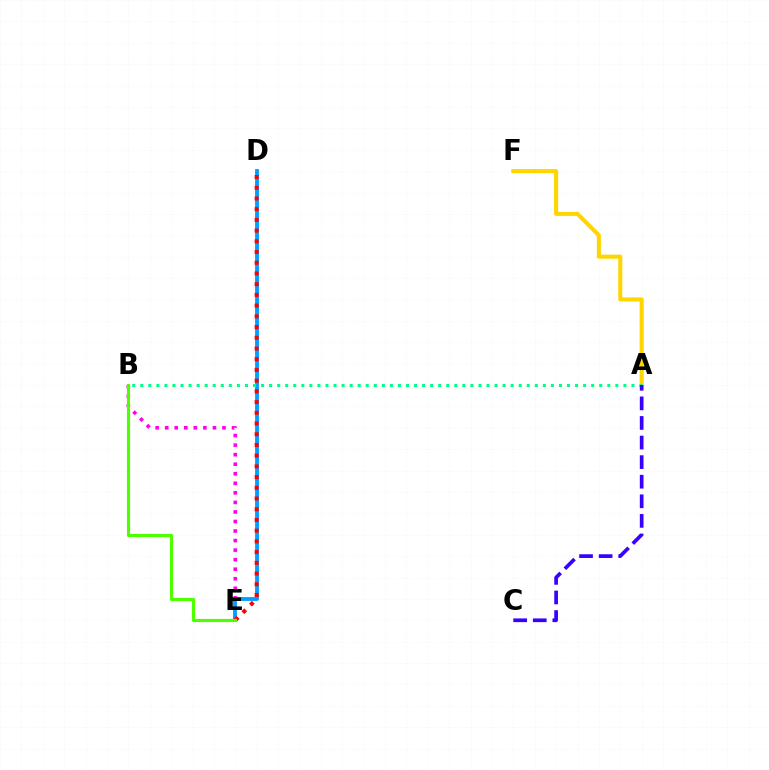{('B', 'E'): [{'color': '#ff00ed', 'line_style': 'dotted', 'thickness': 2.59}, {'color': '#4fff00', 'line_style': 'solid', 'thickness': 2.27}], ('D', 'E'): [{'color': '#009eff', 'line_style': 'solid', 'thickness': 2.75}, {'color': '#ff0000', 'line_style': 'dotted', 'thickness': 2.91}], ('A', 'F'): [{'color': '#ffd500', 'line_style': 'solid', 'thickness': 2.93}], ('A', 'B'): [{'color': '#00ff86', 'line_style': 'dotted', 'thickness': 2.19}], ('A', 'C'): [{'color': '#3700ff', 'line_style': 'dashed', 'thickness': 2.66}]}